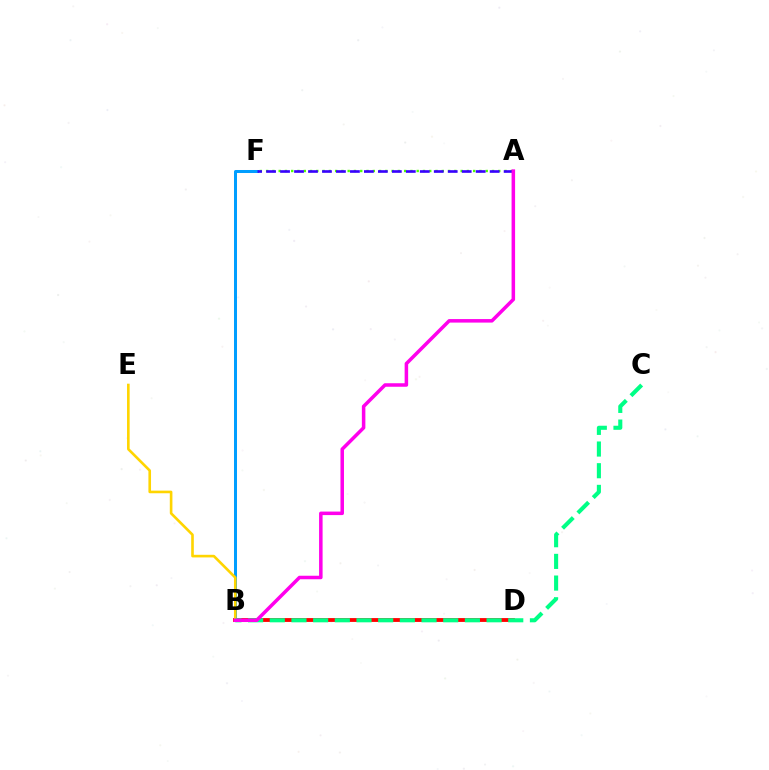{('B', 'D'): [{'color': '#ff0000', 'line_style': 'solid', 'thickness': 2.75}], ('A', 'F'): [{'color': '#4fff00', 'line_style': 'dotted', 'thickness': 1.7}, {'color': '#3700ff', 'line_style': 'dashed', 'thickness': 1.9}], ('B', 'F'): [{'color': '#009eff', 'line_style': 'solid', 'thickness': 2.17}], ('B', 'E'): [{'color': '#ffd500', 'line_style': 'solid', 'thickness': 1.89}], ('B', 'C'): [{'color': '#00ff86', 'line_style': 'dashed', 'thickness': 2.95}], ('A', 'B'): [{'color': '#ff00ed', 'line_style': 'solid', 'thickness': 2.53}]}